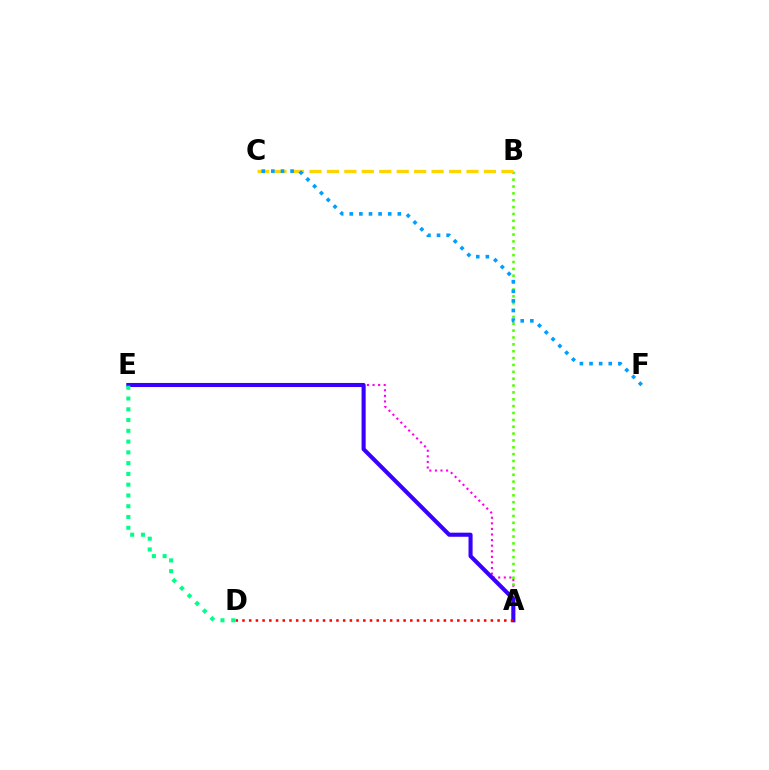{('A', 'E'): [{'color': '#ff00ed', 'line_style': 'dotted', 'thickness': 1.52}, {'color': '#3700ff', 'line_style': 'solid', 'thickness': 2.94}], ('A', 'B'): [{'color': '#4fff00', 'line_style': 'dotted', 'thickness': 1.86}], ('B', 'C'): [{'color': '#ffd500', 'line_style': 'dashed', 'thickness': 2.37}], ('A', 'D'): [{'color': '#ff0000', 'line_style': 'dotted', 'thickness': 1.82}], ('C', 'F'): [{'color': '#009eff', 'line_style': 'dotted', 'thickness': 2.61}], ('D', 'E'): [{'color': '#00ff86', 'line_style': 'dotted', 'thickness': 2.93}]}